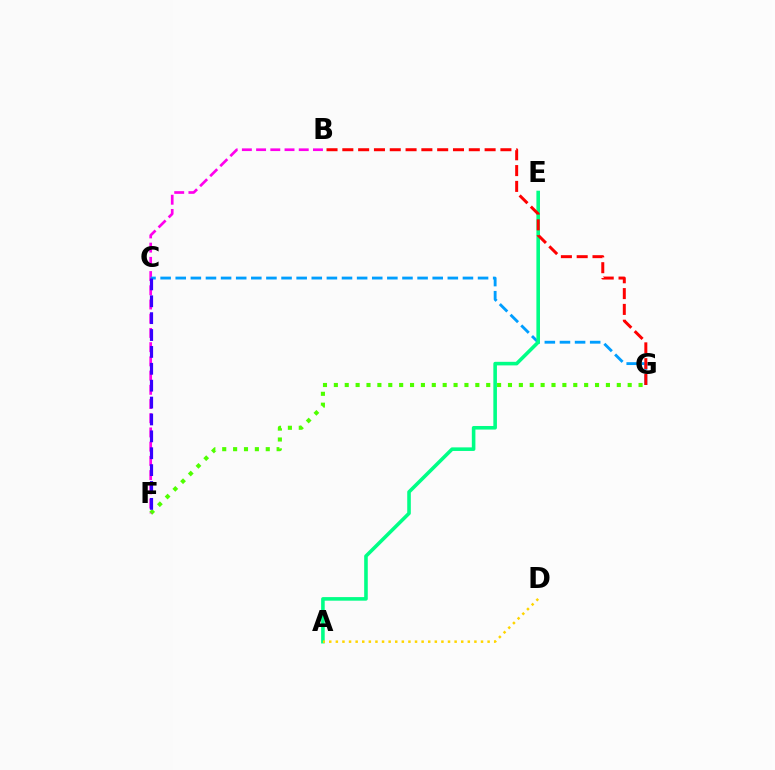{('F', 'G'): [{'color': '#4fff00', 'line_style': 'dotted', 'thickness': 2.96}], ('B', 'F'): [{'color': '#ff00ed', 'line_style': 'dashed', 'thickness': 1.93}], ('C', 'G'): [{'color': '#009eff', 'line_style': 'dashed', 'thickness': 2.05}], ('A', 'E'): [{'color': '#00ff86', 'line_style': 'solid', 'thickness': 2.58}], ('A', 'D'): [{'color': '#ffd500', 'line_style': 'dotted', 'thickness': 1.79}], ('C', 'F'): [{'color': '#3700ff', 'line_style': 'dashed', 'thickness': 2.29}], ('B', 'G'): [{'color': '#ff0000', 'line_style': 'dashed', 'thickness': 2.15}]}